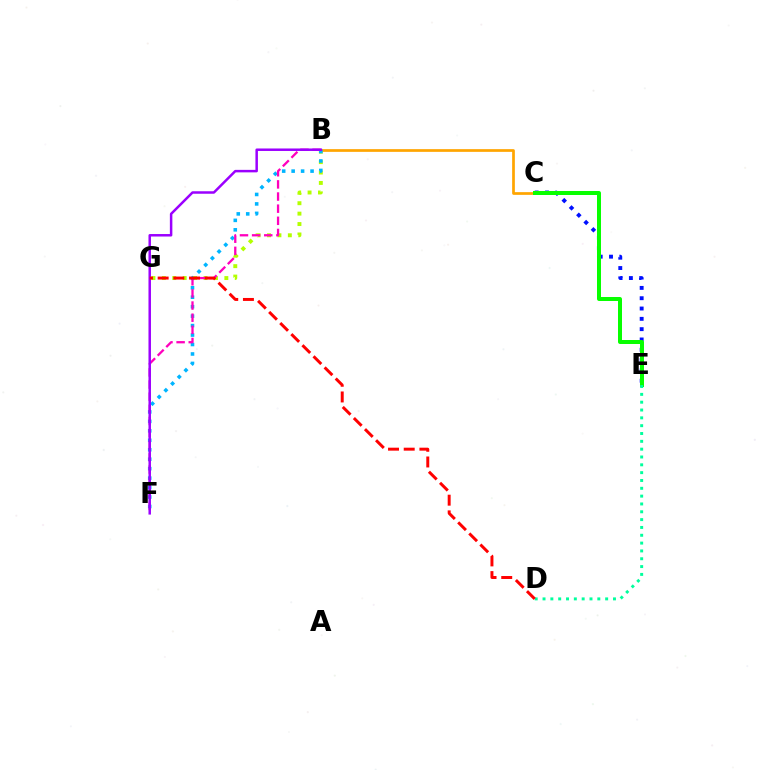{('B', 'G'): [{'color': '#b3ff00', 'line_style': 'dotted', 'thickness': 2.83}], ('C', 'E'): [{'color': '#0010ff', 'line_style': 'dotted', 'thickness': 2.8}, {'color': '#08ff00', 'line_style': 'solid', 'thickness': 2.87}], ('B', 'C'): [{'color': '#ffa500', 'line_style': 'solid', 'thickness': 1.95}], ('B', 'F'): [{'color': '#00b5ff', 'line_style': 'dotted', 'thickness': 2.57}, {'color': '#ff00bd', 'line_style': 'dashed', 'thickness': 1.65}, {'color': '#9b00ff', 'line_style': 'solid', 'thickness': 1.79}], ('D', 'E'): [{'color': '#00ff9d', 'line_style': 'dotted', 'thickness': 2.13}], ('D', 'G'): [{'color': '#ff0000', 'line_style': 'dashed', 'thickness': 2.13}]}